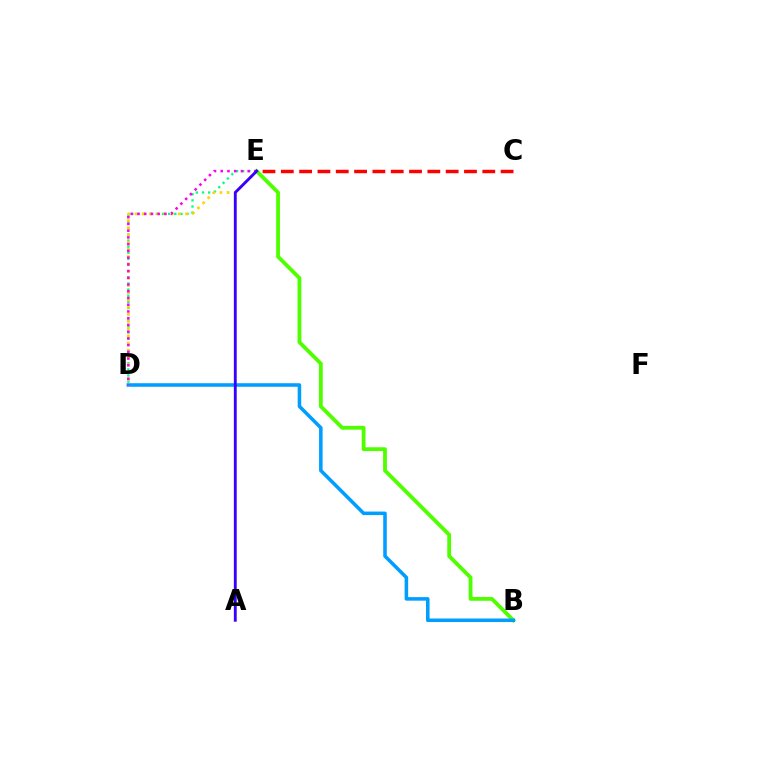{('B', 'E'): [{'color': '#4fff00', 'line_style': 'solid', 'thickness': 2.74}], ('B', 'D'): [{'color': '#009eff', 'line_style': 'solid', 'thickness': 2.55}], ('D', 'E'): [{'color': '#00ff86', 'line_style': 'dotted', 'thickness': 1.67}, {'color': '#ffd500', 'line_style': 'dotted', 'thickness': 1.96}, {'color': '#ff00ed', 'line_style': 'dotted', 'thickness': 1.83}], ('C', 'E'): [{'color': '#ff0000', 'line_style': 'dashed', 'thickness': 2.49}], ('A', 'E'): [{'color': '#3700ff', 'line_style': 'solid', 'thickness': 2.06}]}